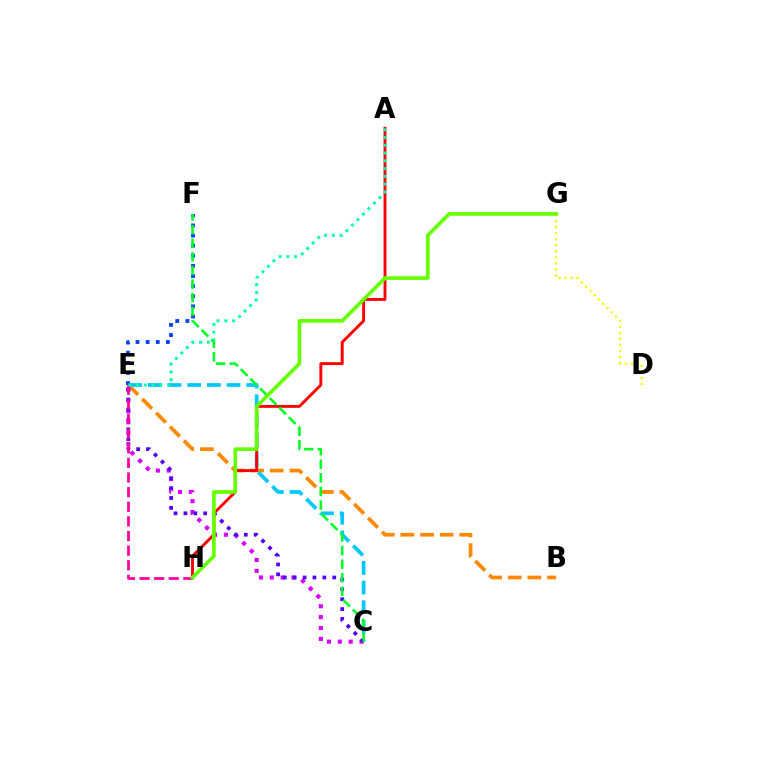{('D', 'G'): [{'color': '#eeff00', 'line_style': 'dotted', 'thickness': 1.64}], ('B', 'E'): [{'color': '#ff8800', 'line_style': 'dashed', 'thickness': 2.67}], ('C', 'E'): [{'color': '#d600ff', 'line_style': 'dotted', 'thickness': 2.96}, {'color': '#00c7ff', 'line_style': 'dashed', 'thickness': 2.67}, {'color': '#4f00ff', 'line_style': 'dotted', 'thickness': 2.69}], ('A', 'H'): [{'color': '#ff0000', 'line_style': 'solid', 'thickness': 2.09}], ('E', 'F'): [{'color': '#003fff', 'line_style': 'dotted', 'thickness': 2.75}], ('E', 'H'): [{'color': '#ff00a0', 'line_style': 'dashed', 'thickness': 1.99}], ('A', 'E'): [{'color': '#00ffaf', 'line_style': 'dotted', 'thickness': 2.11}], ('C', 'F'): [{'color': '#00ff27', 'line_style': 'dashed', 'thickness': 1.85}], ('G', 'H'): [{'color': '#66ff00', 'line_style': 'solid', 'thickness': 2.63}]}